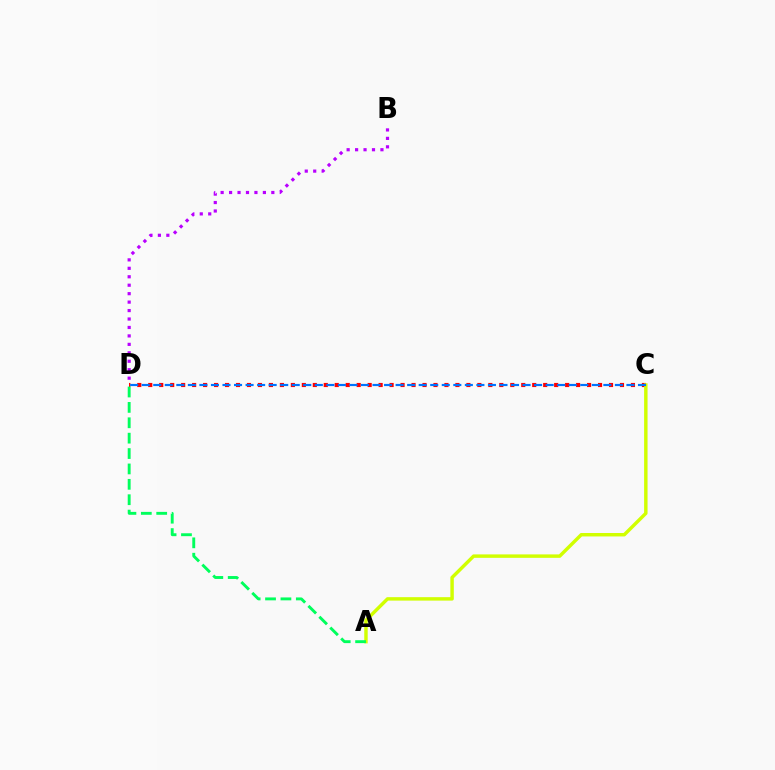{('C', 'D'): [{'color': '#ff0000', 'line_style': 'dotted', 'thickness': 2.98}, {'color': '#0074ff', 'line_style': 'dashed', 'thickness': 1.57}], ('B', 'D'): [{'color': '#b900ff', 'line_style': 'dotted', 'thickness': 2.3}], ('A', 'C'): [{'color': '#d1ff00', 'line_style': 'solid', 'thickness': 2.48}], ('A', 'D'): [{'color': '#00ff5c', 'line_style': 'dashed', 'thickness': 2.09}]}